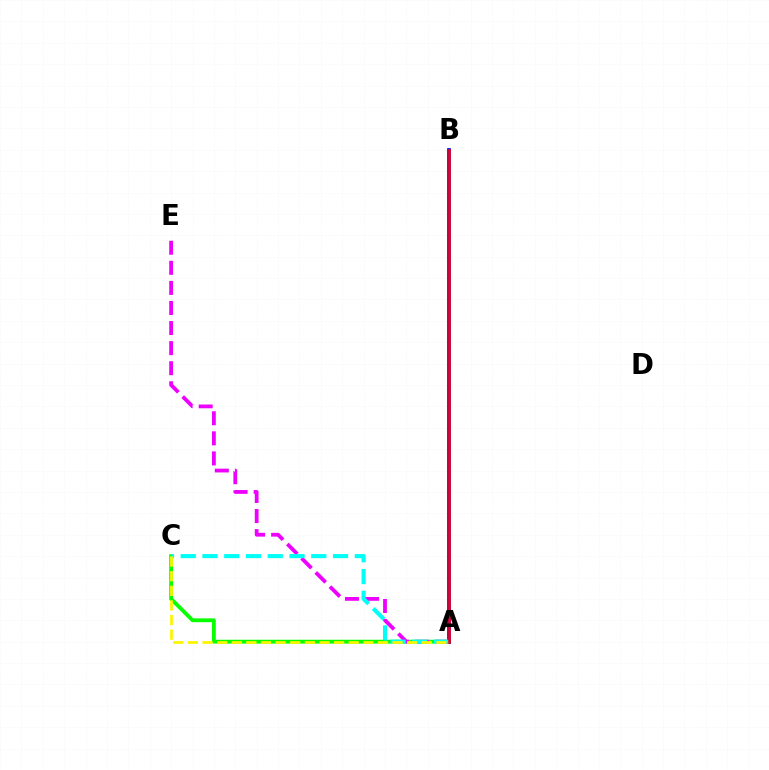{('A', 'C'): [{'color': '#08ff00', 'line_style': 'solid', 'thickness': 2.75}, {'color': '#00fff6', 'line_style': 'dashed', 'thickness': 2.96}, {'color': '#fcf500', 'line_style': 'dashed', 'thickness': 1.99}], ('A', 'B'): [{'color': '#0010ff', 'line_style': 'solid', 'thickness': 2.68}, {'color': '#ff0000', 'line_style': 'solid', 'thickness': 1.82}], ('A', 'E'): [{'color': '#ee00ff', 'line_style': 'dashed', 'thickness': 2.73}]}